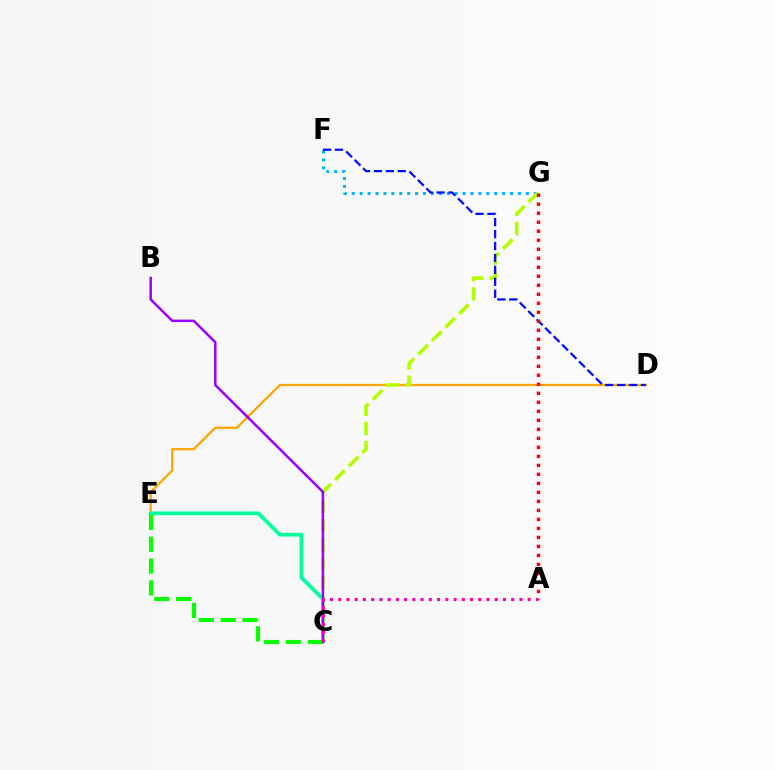{('D', 'E'): [{'color': '#ffa500', 'line_style': 'solid', 'thickness': 1.62}], ('C', 'E'): [{'color': '#00ff9d', 'line_style': 'solid', 'thickness': 2.69}, {'color': '#08ff00', 'line_style': 'dashed', 'thickness': 2.97}], ('F', 'G'): [{'color': '#00b5ff', 'line_style': 'dotted', 'thickness': 2.15}], ('C', 'G'): [{'color': '#b3ff00', 'line_style': 'dashed', 'thickness': 2.61}], ('B', 'C'): [{'color': '#9b00ff', 'line_style': 'solid', 'thickness': 1.79}], ('A', 'C'): [{'color': '#ff00bd', 'line_style': 'dotted', 'thickness': 2.24}], ('D', 'F'): [{'color': '#0010ff', 'line_style': 'dashed', 'thickness': 1.62}], ('A', 'G'): [{'color': '#ff0000', 'line_style': 'dotted', 'thickness': 2.45}]}